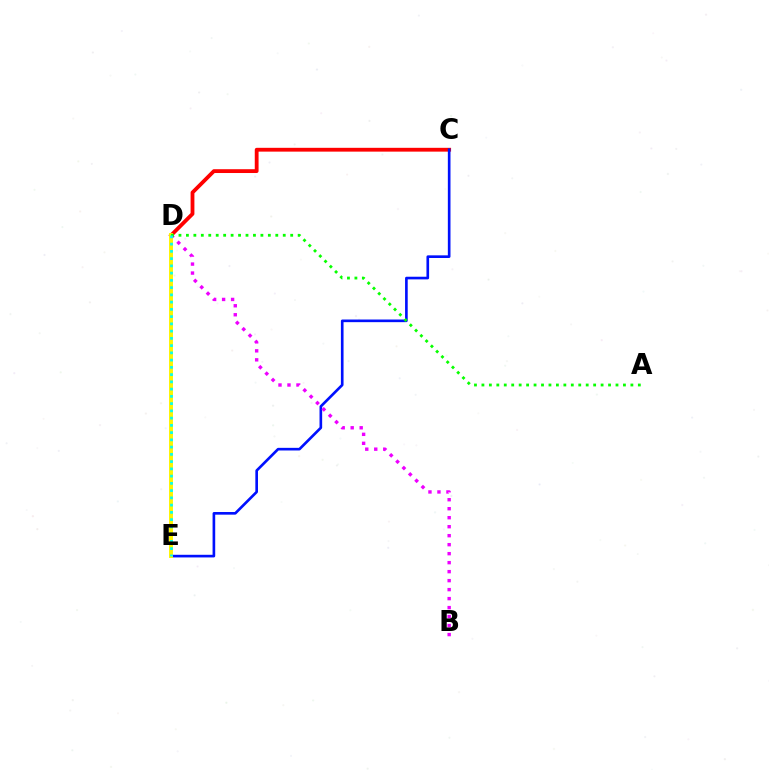{('C', 'D'): [{'color': '#ff0000', 'line_style': 'solid', 'thickness': 2.74}], ('C', 'E'): [{'color': '#0010ff', 'line_style': 'solid', 'thickness': 1.91}], ('B', 'D'): [{'color': '#ee00ff', 'line_style': 'dotted', 'thickness': 2.44}], ('D', 'E'): [{'color': '#fcf500', 'line_style': 'solid', 'thickness': 2.83}, {'color': '#00fff6', 'line_style': 'dotted', 'thickness': 1.97}], ('A', 'D'): [{'color': '#08ff00', 'line_style': 'dotted', 'thickness': 2.02}]}